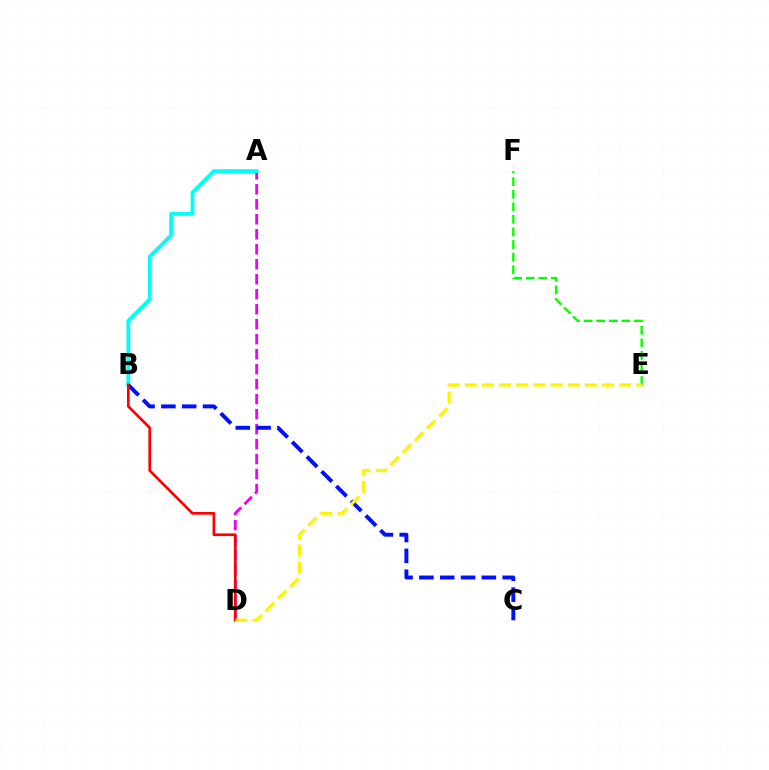{('E', 'F'): [{'color': '#08ff00', 'line_style': 'dashed', 'thickness': 1.71}], ('A', 'D'): [{'color': '#ee00ff', 'line_style': 'dashed', 'thickness': 2.04}], ('A', 'B'): [{'color': '#00fff6', 'line_style': 'solid', 'thickness': 2.76}], ('B', 'C'): [{'color': '#0010ff', 'line_style': 'dashed', 'thickness': 2.83}], ('B', 'D'): [{'color': '#ff0000', 'line_style': 'solid', 'thickness': 1.94}], ('D', 'E'): [{'color': '#fcf500', 'line_style': 'dashed', 'thickness': 2.33}]}